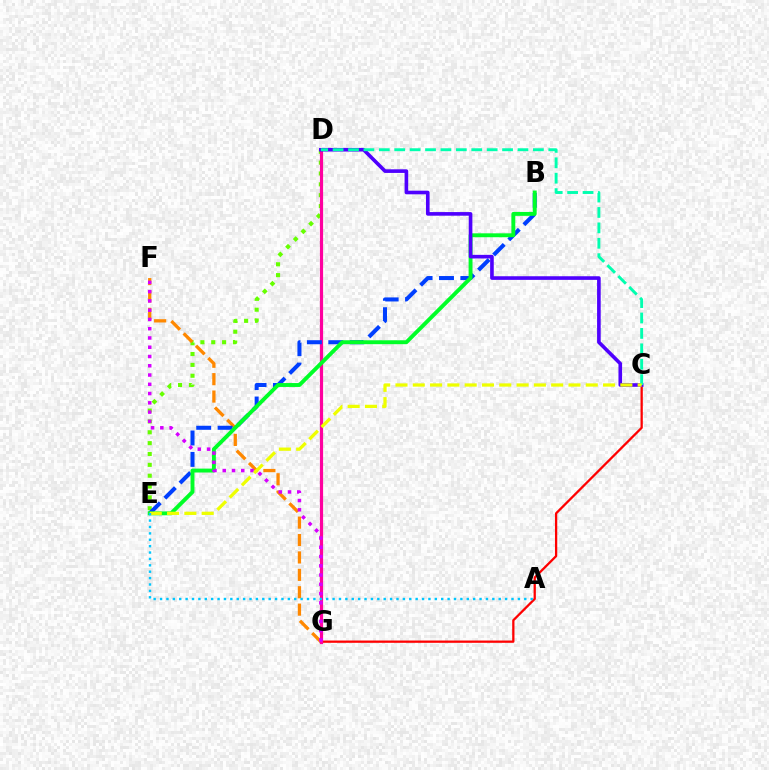{('C', 'G'): [{'color': '#ff0000', 'line_style': 'solid', 'thickness': 1.64}], ('D', 'E'): [{'color': '#66ff00', 'line_style': 'dotted', 'thickness': 2.95}], ('F', 'G'): [{'color': '#ff8800', 'line_style': 'dashed', 'thickness': 2.36}, {'color': '#d600ff', 'line_style': 'dotted', 'thickness': 2.52}], ('D', 'G'): [{'color': '#ff00a0', 'line_style': 'solid', 'thickness': 2.3}], ('B', 'E'): [{'color': '#003fff', 'line_style': 'dashed', 'thickness': 2.91}, {'color': '#00ff27', 'line_style': 'solid', 'thickness': 2.81}], ('C', 'D'): [{'color': '#4f00ff', 'line_style': 'solid', 'thickness': 2.61}, {'color': '#00ffaf', 'line_style': 'dashed', 'thickness': 2.09}], ('C', 'E'): [{'color': '#eeff00', 'line_style': 'dashed', 'thickness': 2.35}], ('A', 'E'): [{'color': '#00c7ff', 'line_style': 'dotted', 'thickness': 1.74}]}